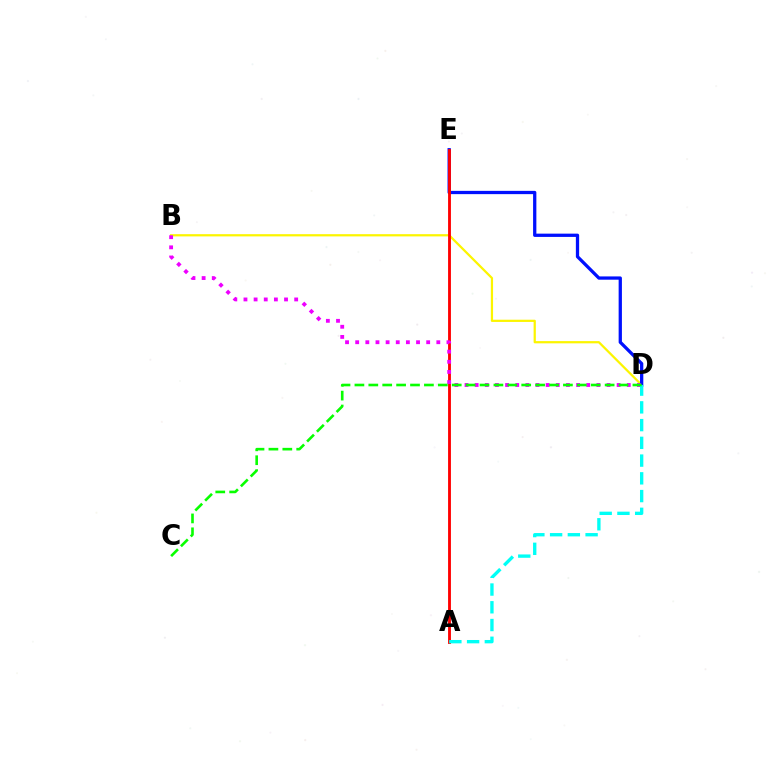{('B', 'D'): [{'color': '#fcf500', 'line_style': 'solid', 'thickness': 1.61}, {'color': '#ee00ff', 'line_style': 'dotted', 'thickness': 2.76}], ('D', 'E'): [{'color': '#0010ff', 'line_style': 'solid', 'thickness': 2.36}], ('A', 'E'): [{'color': '#ff0000', 'line_style': 'solid', 'thickness': 2.06}], ('A', 'D'): [{'color': '#00fff6', 'line_style': 'dashed', 'thickness': 2.41}], ('C', 'D'): [{'color': '#08ff00', 'line_style': 'dashed', 'thickness': 1.89}]}